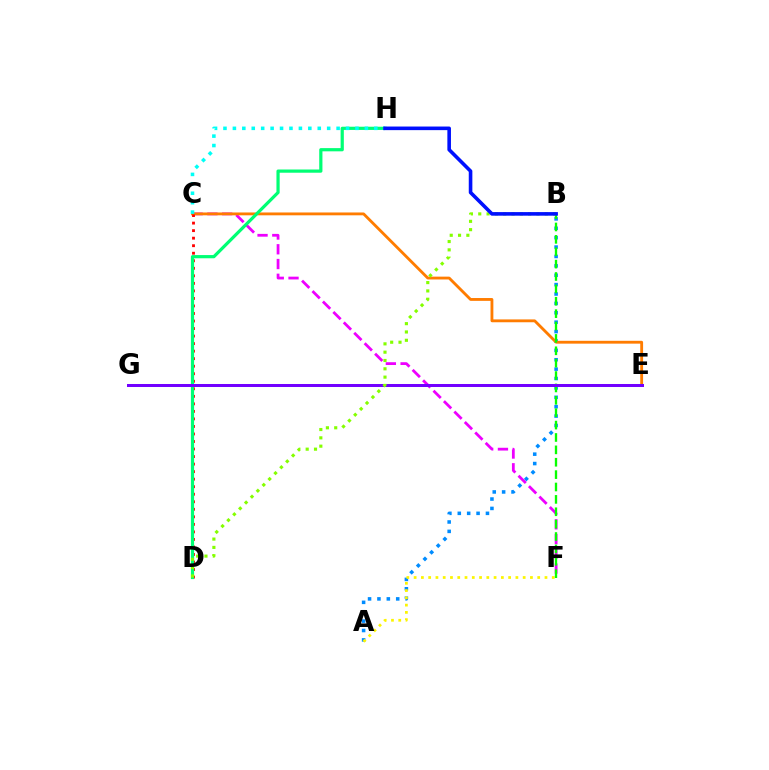{('A', 'B'): [{'color': '#008cff', 'line_style': 'dotted', 'thickness': 2.55}], ('A', 'F'): [{'color': '#fcf500', 'line_style': 'dotted', 'thickness': 1.98}], ('C', 'F'): [{'color': '#ee00ff', 'line_style': 'dashed', 'thickness': 2.0}], ('E', 'G'): [{'color': '#ff0094', 'line_style': 'dotted', 'thickness': 1.97}, {'color': '#7200ff', 'line_style': 'solid', 'thickness': 2.17}], ('C', 'E'): [{'color': '#ff7c00', 'line_style': 'solid', 'thickness': 2.04}], ('C', 'D'): [{'color': '#ff0000', 'line_style': 'dotted', 'thickness': 2.05}], ('D', 'H'): [{'color': '#00ff74', 'line_style': 'solid', 'thickness': 2.31}], ('B', 'F'): [{'color': '#08ff00', 'line_style': 'dashed', 'thickness': 1.68}], ('B', 'D'): [{'color': '#84ff00', 'line_style': 'dotted', 'thickness': 2.26}], ('C', 'H'): [{'color': '#00fff6', 'line_style': 'dotted', 'thickness': 2.56}], ('B', 'H'): [{'color': '#0010ff', 'line_style': 'solid', 'thickness': 2.59}]}